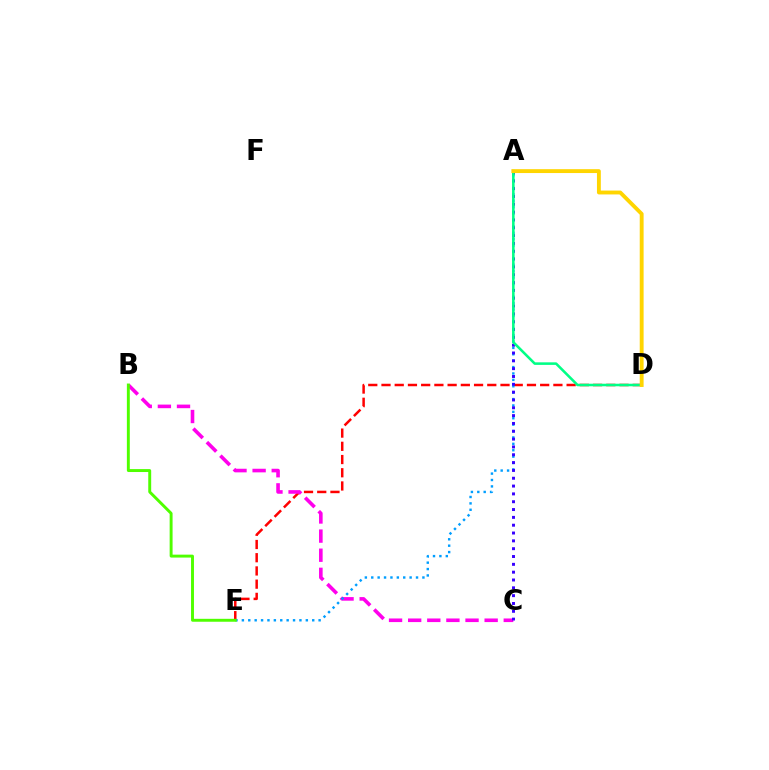{('D', 'E'): [{'color': '#ff0000', 'line_style': 'dashed', 'thickness': 1.8}], ('B', 'C'): [{'color': '#ff00ed', 'line_style': 'dashed', 'thickness': 2.6}], ('A', 'E'): [{'color': '#009eff', 'line_style': 'dotted', 'thickness': 1.74}], ('A', 'C'): [{'color': '#3700ff', 'line_style': 'dotted', 'thickness': 2.13}], ('A', 'D'): [{'color': '#00ff86', 'line_style': 'solid', 'thickness': 1.84}, {'color': '#ffd500', 'line_style': 'solid', 'thickness': 2.79}], ('B', 'E'): [{'color': '#4fff00', 'line_style': 'solid', 'thickness': 2.11}]}